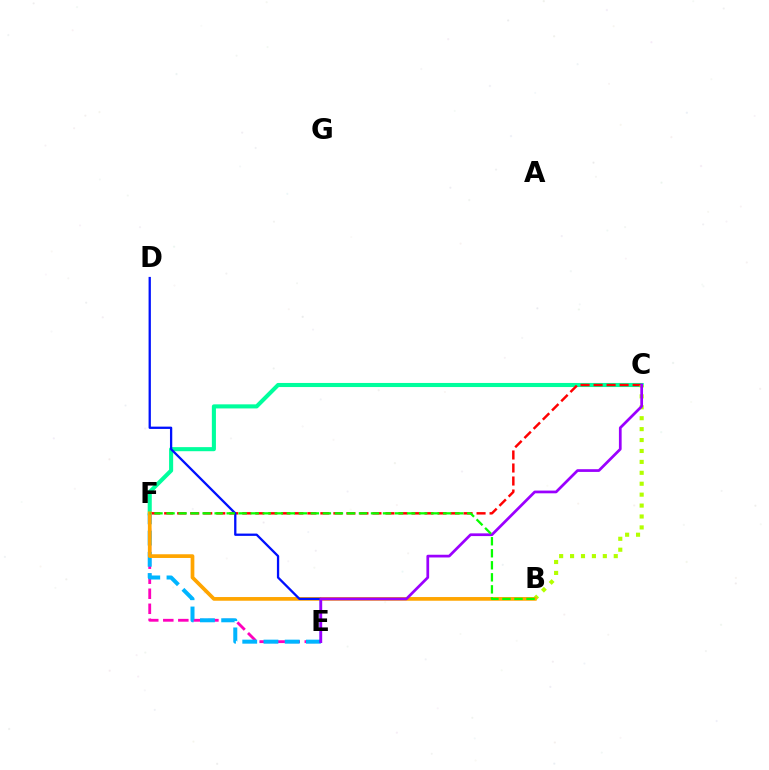{('E', 'F'): [{'color': '#ff00bd', 'line_style': 'dashed', 'thickness': 2.04}, {'color': '#00b5ff', 'line_style': 'dashed', 'thickness': 2.88}], ('C', 'F'): [{'color': '#00ff9d', 'line_style': 'solid', 'thickness': 2.94}, {'color': '#ff0000', 'line_style': 'dashed', 'thickness': 1.77}], ('B', 'C'): [{'color': '#b3ff00', 'line_style': 'dotted', 'thickness': 2.97}], ('B', 'F'): [{'color': '#ffa500', 'line_style': 'solid', 'thickness': 2.67}, {'color': '#08ff00', 'line_style': 'dashed', 'thickness': 1.63}], ('D', 'E'): [{'color': '#0010ff', 'line_style': 'solid', 'thickness': 1.65}], ('C', 'E'): [{'color': '#9b00ff', 'line_style': 'solid', 'thickness': 1.96}]}